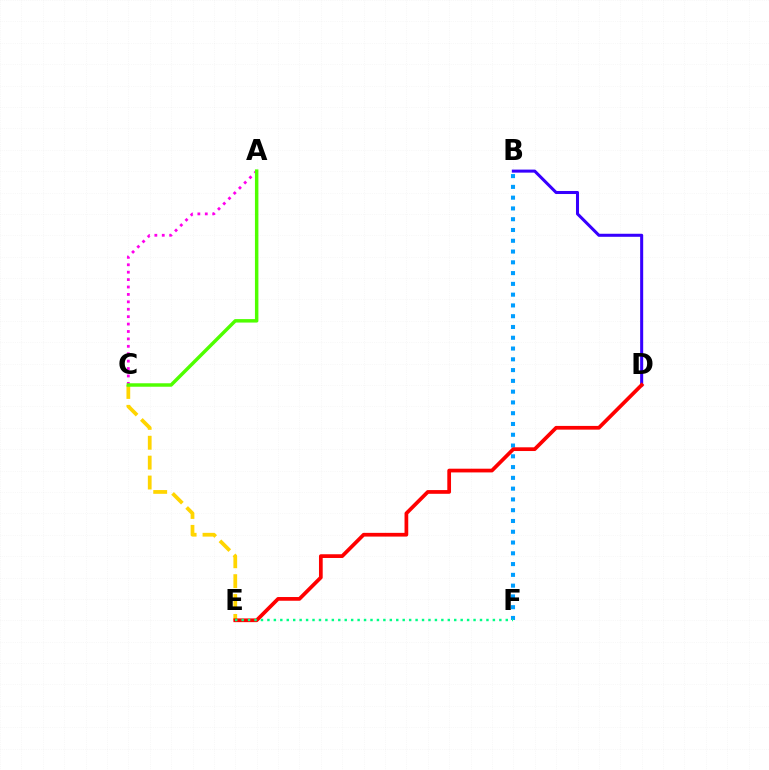{('A', 'C'): [{'color': '#ff00ed', 'line_style': 'dotted', 'thickness': 2.01}, {'color': '#4fff00', 'line_style': 'solid', 'thickness': 2.49}], ('C', 'E'): [{'color': '#ffd500', 'line_style': 'dashed', 'thickness': 2.7}], ('B', 'F'): [{'color': '#009eff', 'line_style': 'dotted', 'thickness': 2.93}], ('B', 'D'): [{'color': '#3700ff', 'line_style': 'solid', 'thickness': 2.19}], ('D', 'E'): [{'color': '#ff0000', 'line_style': 'solid', 'thickness': 2.68}], ('E', 'F'): [{'color': '#00ff86', 'line_style': 'dotted', 'thickness': 1.75}]}